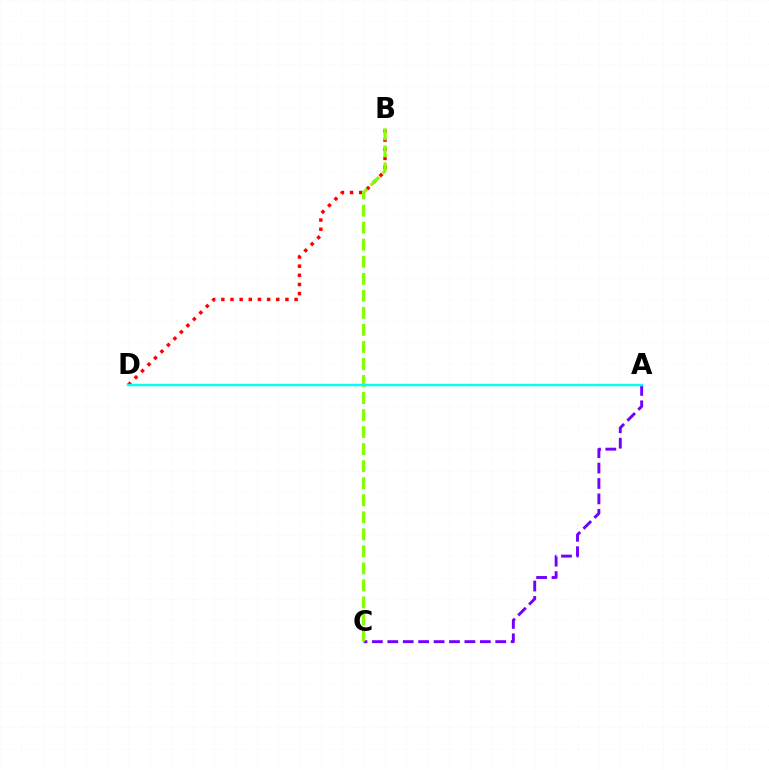{('A', 'C'): [{'color': '#7200ff', 'line_style': 'dashed', 'thickness': 2.09}], ('B', 'D'): [{'color': '#ff0000', 'line_style': 'dotted', 'thickness': 2.49}], ('B', 'C'): [{'color': '#84ff00', 'line_style': 'dashed', 'thickness': 2.31}], ('A', 'D'): [{'color': '#00fff6', 'line_style': 'solid', 'thickness': 1.75}]}